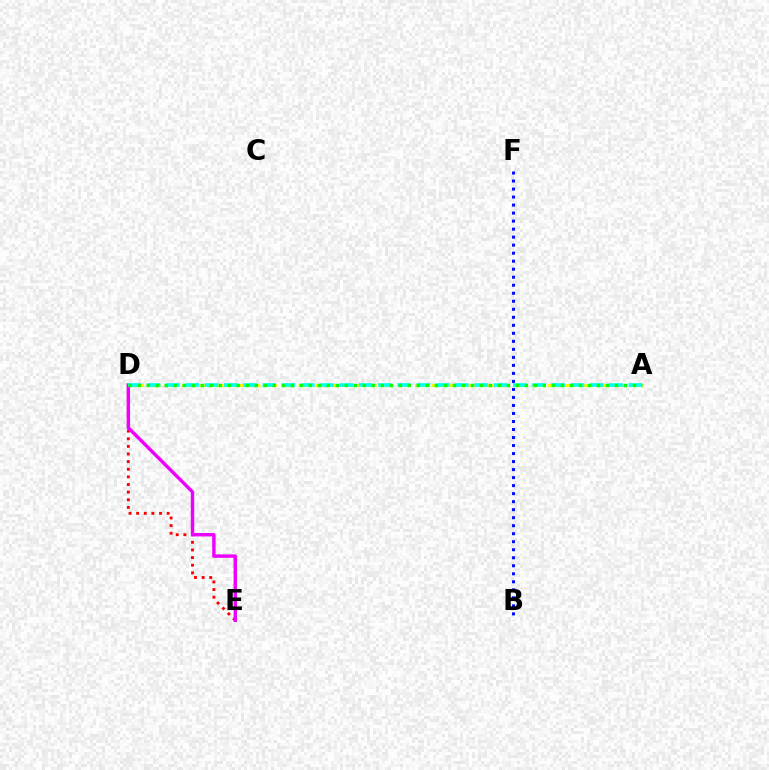{('D', 'E'): [{'color': '#ff0000', 'line_style': 'dotted', 'thickness': 2.07}, {'color': '#ee00ff', 'line_style': 'solid', 'thickness': 2.45}], ('B', 'F'): [{'color': '#0010ff', 'line_style': 'dotted', 'thickness': 2.18}], ('A', 'D'): [{'color': '#fcf500', 'line_style': 'dashed', 'thickness': 2.26}, {'color': '#00fff6', 'line_style': 'dashed', 'thickness': 2.62}, {'color': '#08ff00', 'line_style': 'dotted', 'thickness': 2.45}]}